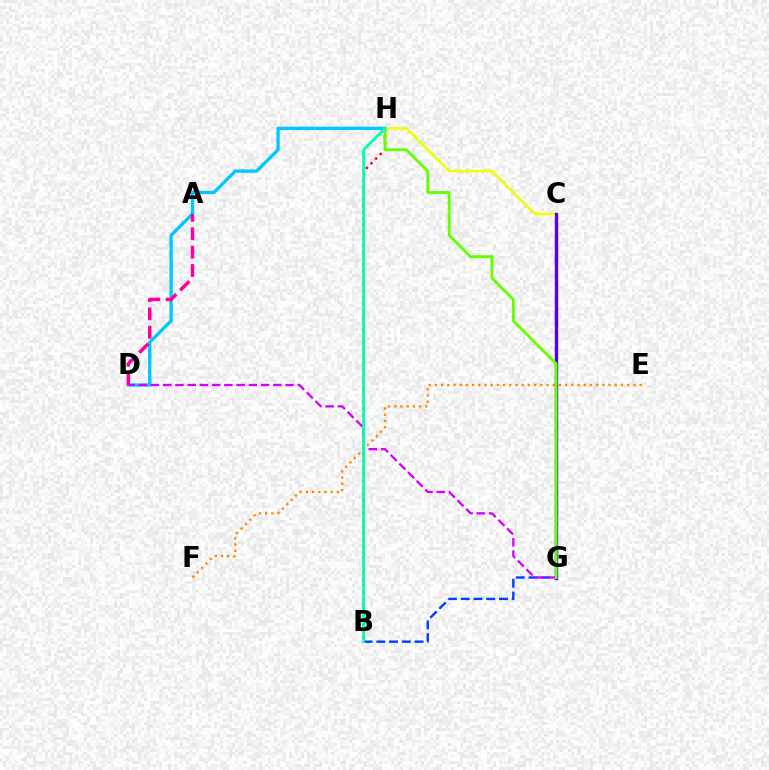{('D', 'H'): [{'color': '#00c7ff', 'line_style': 'solid', 'thickness': 2.38}], ('E', 'F'): [{'color': '#ff8800', 'line_style': 'dotted', 'thickness': 1.68}], ('B', 'H'): [{'color': '#ff0000', 'line_style': 'dotted', 'thickness': 1.78}, {'color': '#00ffaf', 'line_style': 'solid', 'thickness': 2.04}], ('B', 'G'): [{'color': '#003fff', 'line_style': 'dashed', 'thickness': 1.73}], ('C', 'H'): [{'color': '#eeff00', 'line_style': 'solid', 'thickness': 1.82}], ('C', 'G'): [{'color': '#00ff27', 'line_style': 'solid', 'thickness': 2.15}, {'color': '#4f00ff', 'line_style': 'solid', 'thickness': 2.44}], ('A', 'D'): [{'color': '#ff00a0', 'line_style': 'dashed', 'thickness': 2.5}], ('D', 'G'): [{'color': '#d600ff', 'line_style': 'dashed', 'thickness': 1.66}], ('G', 'H'): [{'color': '#66ff00', 'line_style': 'solid', 'thickness': 2.06}]}